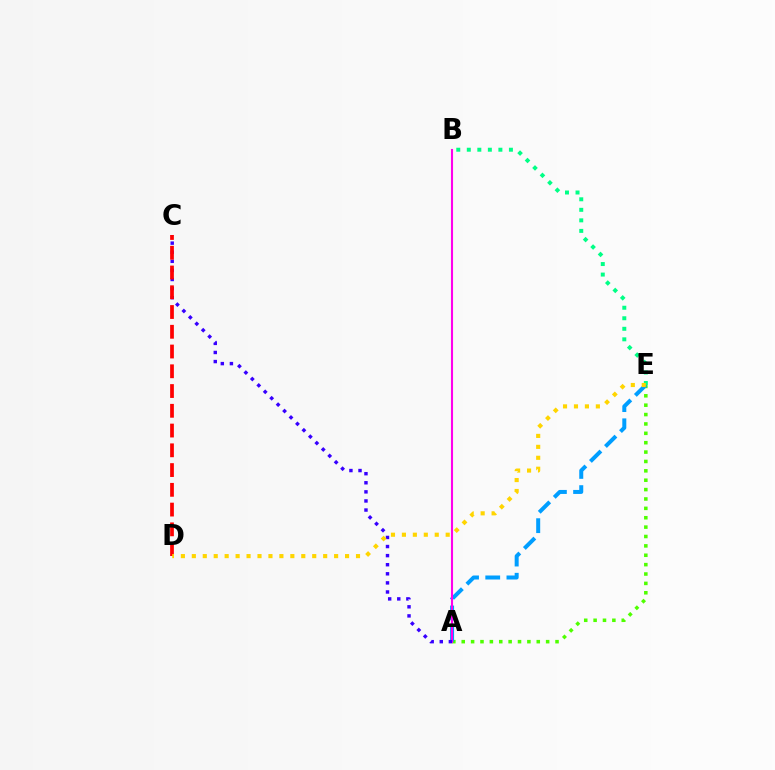{('A', 'E'): [{'color': '#4fff00', 'line_style': 'dotted', 'thickness': 2.55}, {'color': '#009eff', 'line_style': 'dashed', 'thickness': 2.88}], ('A', 'B'): [{'color': '#ff00ed', 'line_style': 'solid', 'thickness': 1.51}], ('B', 'E'): [{'color': '#00ff86', 'line_style': 'dotted', 'thickness': 2.86}], ('A', 'C'): [{'color': '#3700ff', 'line_style': 'dotted', 'thickness': 2.47}], ('C', 'D'): [{'color': '#ff0000', 'line_style': 'dashed', 'thickness': 2.68}], ('D', 'E'): [{'color': '#ffd500', 'line_style': 'dotted', 'thickness': 2.97}]}